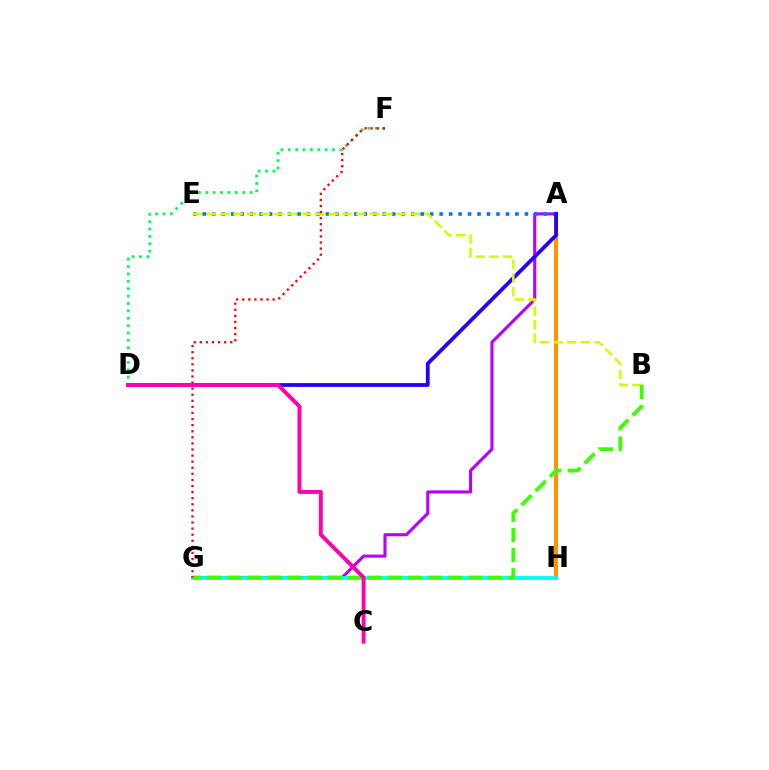{('A', 'H'): [{'color': '#ff9400', 'line_style': 'solid', 'thickness': 2.91}], ('A', 'G'): [{'color': '#b900ff', 'line_style': 'solid', 'thickness': 2.23}], ('G', 'H'): [{'color': '#00fff6', 'line_style': 'solid', 'thickness': 2.73}], ('A', 'E'): [{'color': '#0074ff', 'line_style': 'dotted', 'thickness': 2.57}], ('D', 'F'): [{'color': '#00ff5c', 'line_style': 'dotted', 'thickness': 2.0}], ('A', 'D'): [{'color': '#2500ff', 'line_style': 'solid', 'thickness': 2.73}], ('B', 'E'): [{'color': '#d1ff00', 'line_style': 'dashed', 'thickness': 1.85}], ('B', 'G'): [{'color': '#3dff00', 'line_style': 'dashed', 'thickness': 2.73}], ('F', 'G'): [{'color': '#ff0000', 'line_style': 'dotted', 'thickness': 1.65}], ('C', 'D'): [{'color': '#ff00ac', 'line_style': 'solid', 'thickness': 2.83}]}